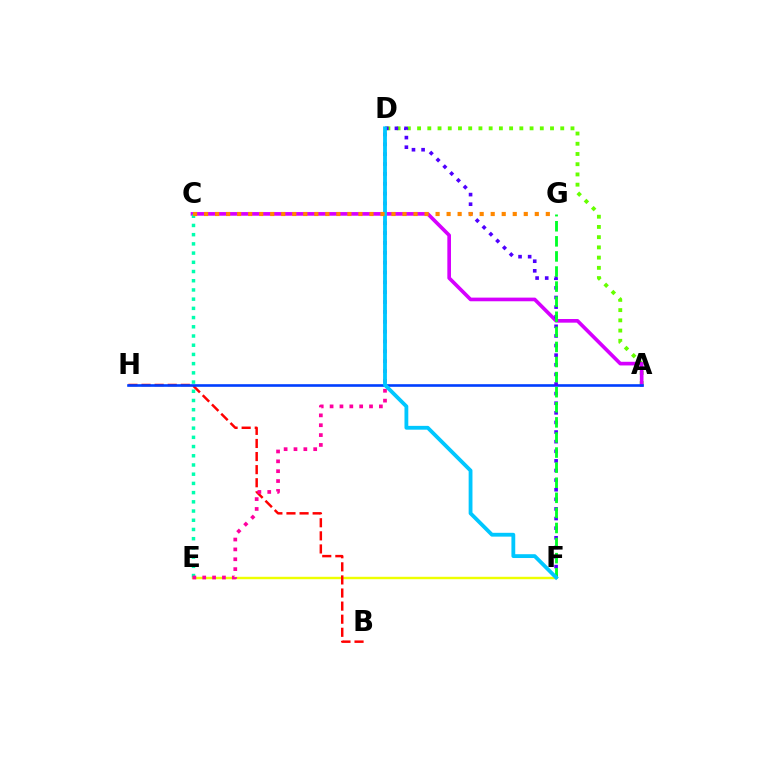{('E', 'F'): [{'color': '#eeff00', 'line_style': 'solid', 'thickness': 1.74}], ('B', 'H'): [{'color': '#ff0000', 'line_style': 'dashed', 'thickness': 1.78}], ('A', 'D'): [{'color': '#66ff00', 'line_style': 'dotted', 'thickness': 2.78}], ('A', 'C'): [{'color': '#d600ff', 'line_style': 'solid', 'thickness': 2.63}], ('A', 'H'): [{'color': '#003fff', 'line_style': 'solid', 'thickness': 1.89}], ('C', 'E'): [{'color': '#00ffaf', 'line_style': 'dotted', 'thickness': 2.5}], ('D', 'E'): [{'color': '#ff00a0', 'line_style': 'dotted', 'thickness': 2.68}], ('D', 'F'): [{'color': '#4f00ff', 'line_style': 'dotted', 'thickness': 2.61}, {'color': '#00c7ff', 'line_style': 'solid', 'thickness': 2.75}], ('F', 'G'): [{'color': '#00ff27', 'line_style': 'dashed', 'thickness': 2.05}], ('C', 'G'): [{'color': '#ff8800', 'line_style': 'dotted', 'thickness': 2.99}]}